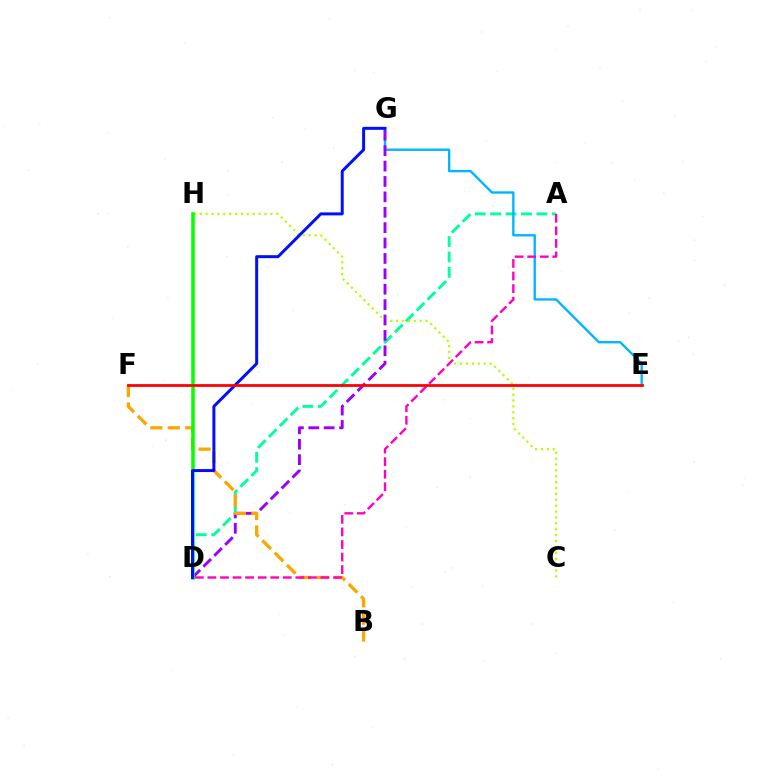{('A', 'D'): [{'color': '#00ff9d', 'line_style': 'dashed', 'thickness': 2.09}, {'color': '#ff00bd', 'line_style': 'dashed', 'thickness': 1.71}], ('E', 'G'): [{'color': '#00b5ff', 'line_style': 'solid', 'thickness': 1.69}], ('C', 'H'): [{'color': '#b3ff00', 'line_style': 'dotted', 'thickness': 1.6}], ('D', 'G'): [{'color': '#9b00ff', 'line_style': 'dashed', 'thickness': 2.09}, {'color': '#0010ff', 'line_style': 'solid', 'thickness': 2.15}], ('B', 'F'): [{'color': '#ffa500', 'line_style': 'dashed', 'thickness': 2.36}], ('D', 'H'): [{'color': '#08ff00', 'line_style': 'solid', 'thickness': 2.55}], ('E', 'F'): [{'color': '#ff0000', 'line_style': 'solid', 'thickness': 1.98}]}